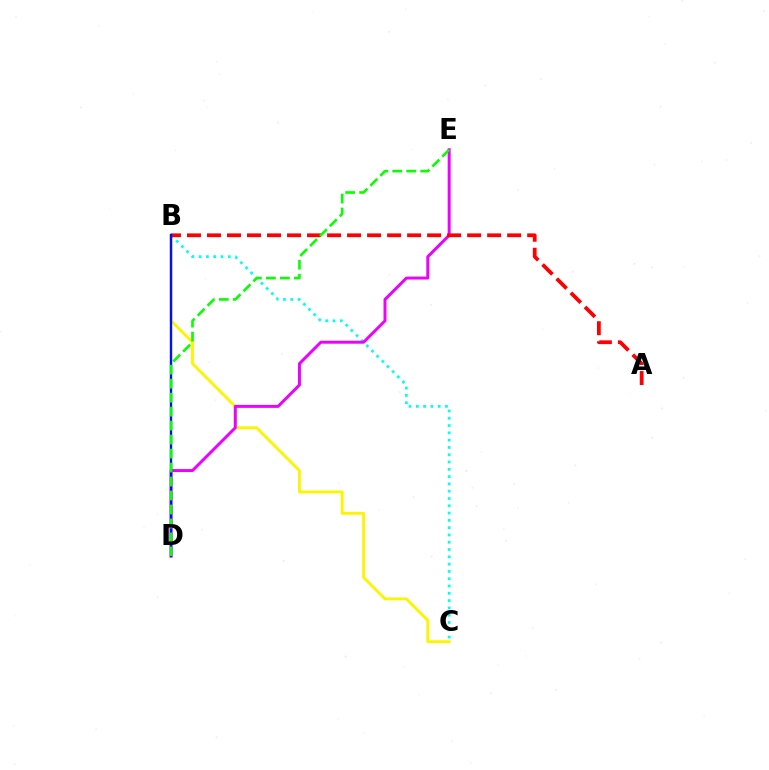{('B', 'C'): [{'color': '#fcf500', 'line_style': 'solid', 'thickness': 2.07}, {'color': '#00fff6', 'line_style': 'dotted', 'thickness': 1.98}], ('D', 'E'): [{'color': '#ee00ff', 'line_style': 'solid', 'thickness': 2.13}, {'color': '#08ff00', 'line_style': 'dashed', 'thickness': 1.9}], ('A', 'B'): [{'color': '#ff0000', 'line_style': 'dashed', 'thickness': 2.72}], ('B', 'D'): [{'color': '#0010ff', 'line_style': 'solid', 'thickness': 1.72}]}